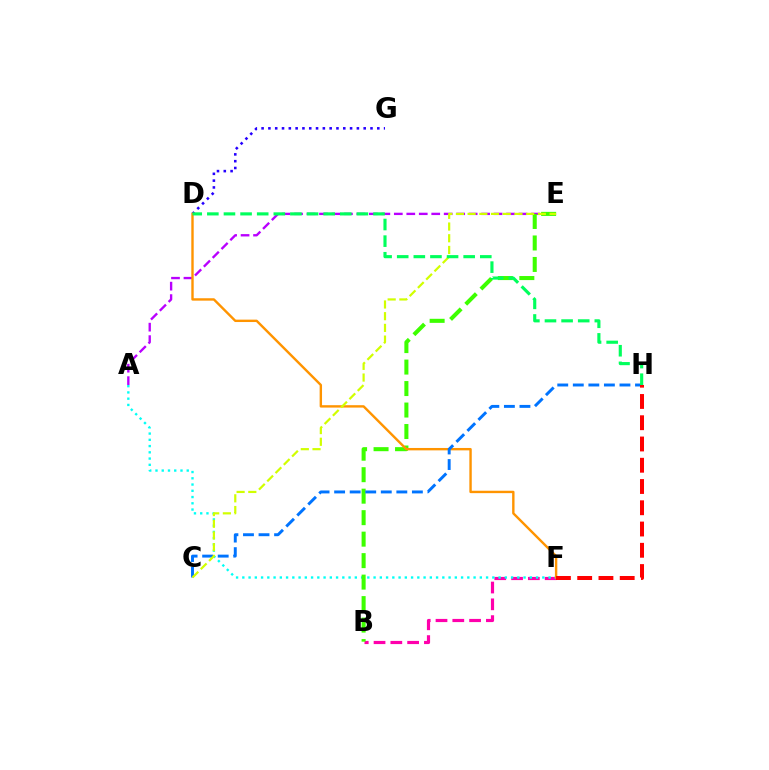{('A', 'E'): [{'color': '#b900ff', 'line_style': 'dashed', 'thickness': 1.69}], ('B', 'F'): [{'color': '#ff00ac', 'line_style': 'dashed', 'thickness': 2.28}], ('A', 'F'): [{'color': '#00fff6', 'line_style': 'dotted', 'thickness': 1.7}], ('D', 'G'): [{'color': '#2500ff', 'line_style': 'dotted', 'thickness': 1.85}], ('B', 'E'): [{'color': '#3dff00', 'line_style': 'dashed', 'thickness': 2.92}], ('D', 'F'): [{'color': '#ff9400', 'line_style': 'solid', 'thickness': 1.73}], ('C', 'H'): [{'color': '#0074ff', 'line_style': 'dashed', 'thickness': 2.11}], ('C', 'E'): [{'color': '#d1ff00', 'line_style': 'dashed', 'thickness': 1.59}], ('F', 'H'): [{'color': '#ff0000', 'line_style': 'dashed', 'thickness': 2.89}], ('D', 'H'): [{'color': '#00ff5c', 'line_style': 'dashed', 'thickness': 2.26}]}